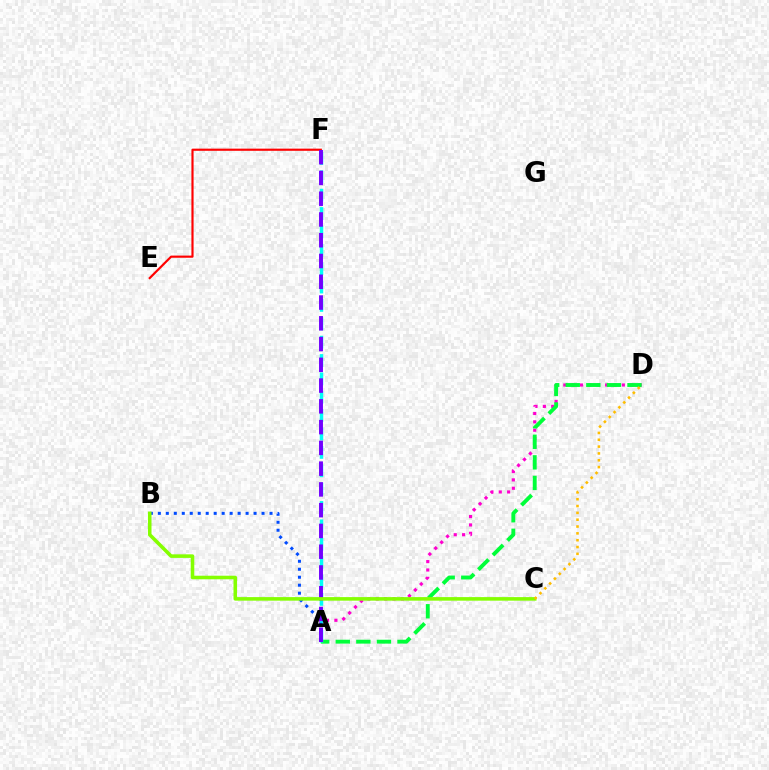{('A', 'D'): [{'color': '#ff00cf', 'line_style': 'dotted', 'thickness': 2.27}, {'color': '#00ff39', 'line_style': 'dashed', 'thickness': 2.79}], ('A', 'F'): [{'color': '#00fff6', 'line_style': 'dashed', 'thickness': 2.5}, {'color': '#7200ff', 'line_style': 'dashed', 'thickness': 2.82}], ('E', 'F'): [{'color': '#ff0000', 'line_style': 'solid', 'thickness': 1.55}], ('A', 'B'): [{'color': '#004bff', 'line_style': 'dotted', 'thickness': 2.17}], ('B', 'C'): [{'color': '#84ff00', 'line_style': 'solid', 'thickness': 2.56}], ('C', 'D'): [{'color': '#ffbd00', 'line_style': 'dotted', 'thickness': 1.86}]}